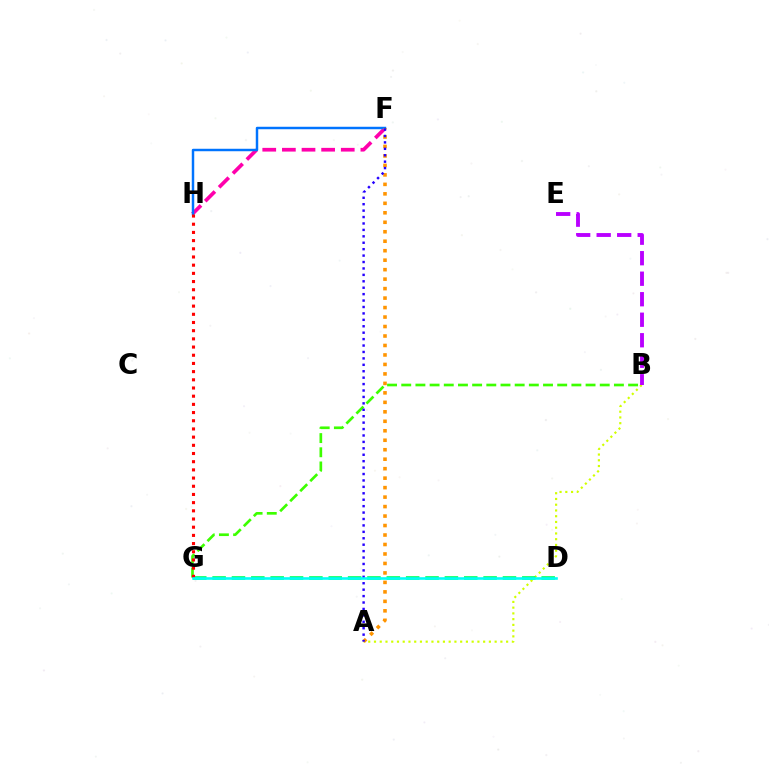{('B', 'G'): [{'color': '#3dff00', 'line_style': 'dashed', 'thickness': 1.93}], ('F', 'H'): [{'color': '#ff00ac', 'line_style': 'dashed', 'thickness': 2.67}, {'color': '#0074ff', 'line_style': 'solid', 'thickness': 1.77}], ('A', 'B'): [{'color': '#d1ff00', 'line_style': 'dotted', 'thickness': 1.56}], ('D', 'G'): [{'color': '#00ff5c', 'line_style': 'dashed', 'thickness': 2.63}, {'color': '#00fff6', 'line_style': 'solid', 'thickness': 1.88}], ('G', 'H'): [{'color': '#ff0000', 'line_style': 'dotted', 'thickness': 2.22}], ('A', 'F'): [{'color': '#ff9400', 'line_style': 'dotted', 'thickness': 2.57}, {'color': '#2500ff', 'line_style': 'dotted', 'thickness': 1.75}], ('B', 'E'): [{'color': '#b900ff', 'line_style': 'dashed', 'thickness': 2.79}]}